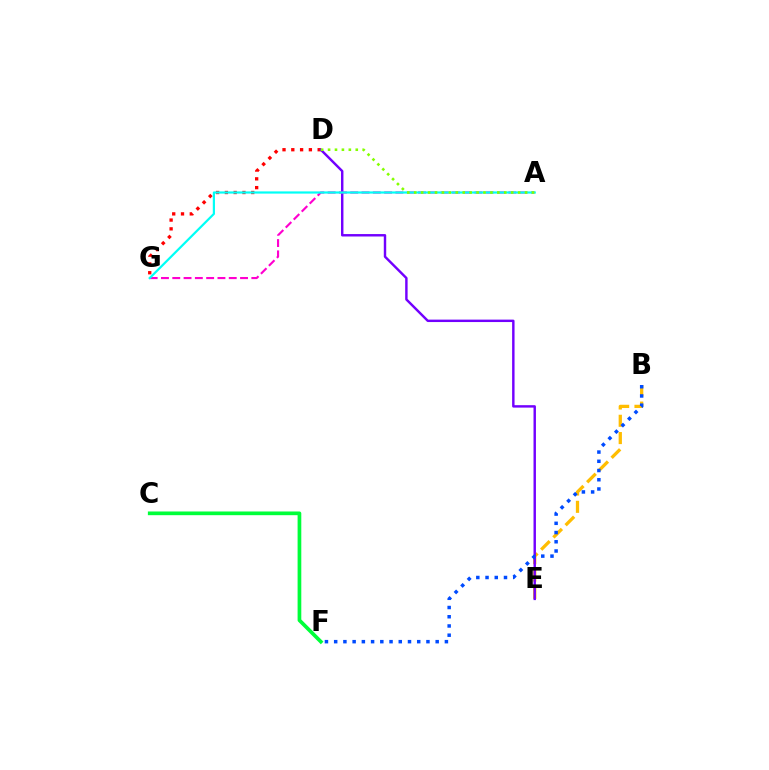{('D', 'G'): [{'color': '#ff0000', 'line_style': 'dotted', 'thickness': 2.39}], ('B', 'E'): [{'color': '#ffbd00', 'line_style': 'dashed', 'thickness': 2.35}], ('D', 'E'): [{'color': '#7200ff', 'line_style': 'solid', 'thickness': 1.75}], ('A', 'G'): [{'color': '#ff00cf', 'line_style': 'dashed', 'thickness': 1.53}, {'color': '#00fff6', 'line_style': 'solid', 'thickness': 1.59}], ('B', 'F'): [{'color': '#004bff', 'line_style': 'dotted', 'thickness': 2.51}], ('C', 'F'): [{'color': '#00ff39', 'line_style': 'solid', 'thickness': 2.66}], ('A', 'D'): [{'color': '#84ff00', 'line_style': 'dotted', 'thickness': 1.88}]}